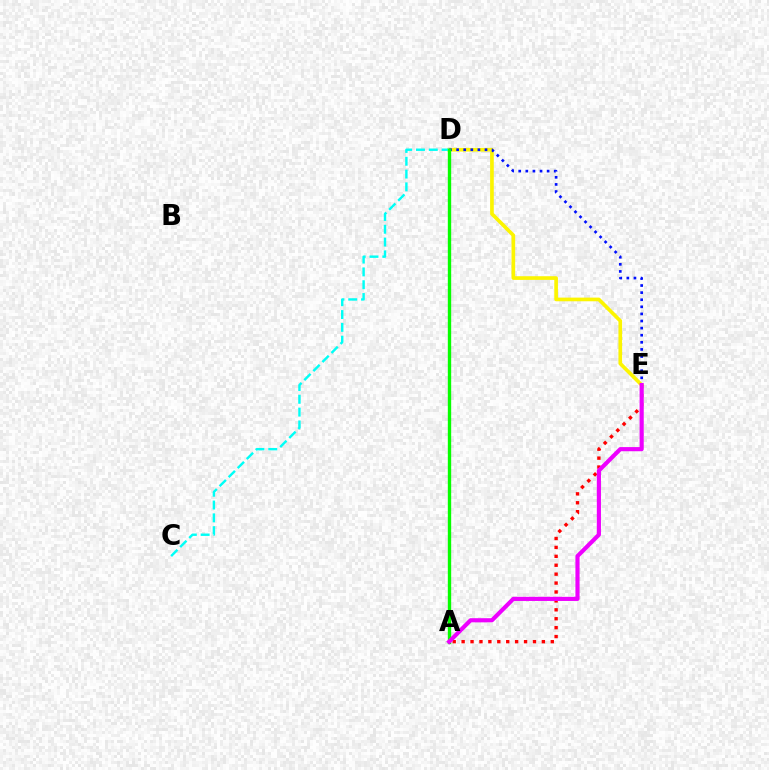{('D', 'E'): [{'color': '#fcf500', 'line_style': 'solid', 'thickness': 2.64}, {'color': '#0010ff', 'line_style': 'dotted', 'thickness': 1.93}], ('A', 'E'): [{'color': '#ff0000', 'line_style': 'dotted', 'thickness': 2.42}, {'color': '#ee00ff', 'line_style': 'solid', 'thickness': 2.99}], ('C', 'D'): [{'color': '#00fff6', 'line_style': 'dashed', 'thickness': 1.74}], ('A', 'D'): [{'color': '#08ff00', 'line_style': 'solid', 'thickness': 2.42}]}